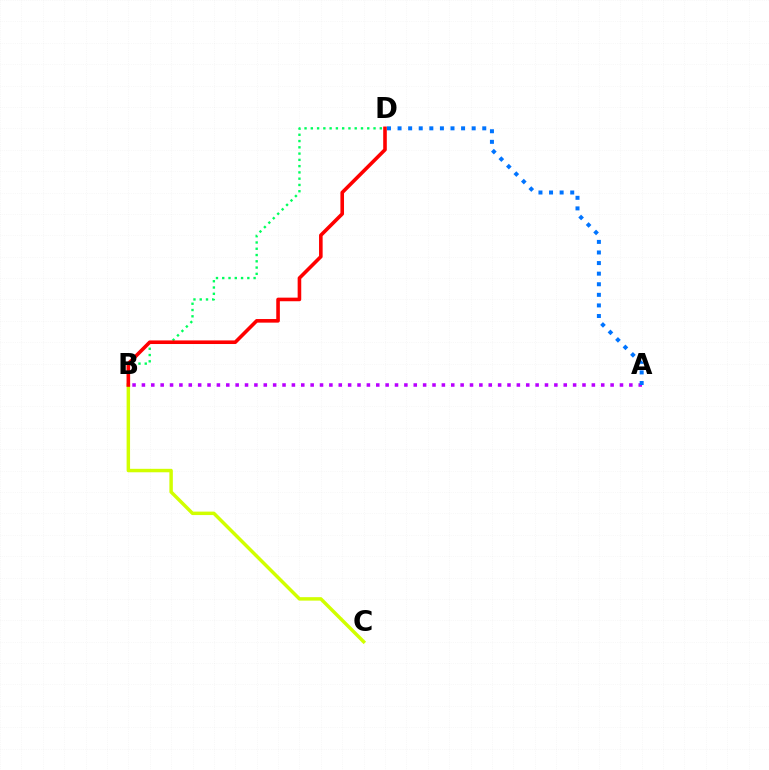{('B', 'C'): [{'color': '#d1ff00', 'line_style': 'solid', 'thickness': 2.49}], ('A', 'B'): [{'color': '#b900ff', 'line_style': 'dotted', 'thickness': 2.55}], ('B', 'D'): [{'color': '#00ff5c', 'line_style': 'dotted', 'thickness': 1.7}, {'color': '#ff0000', 'line_style': 'solid', 'thickness': 2.59}], ('A', 'D'): [{'color': '#0074ff', 'line_style': 'dotted', 'thickness': 2.88}]}